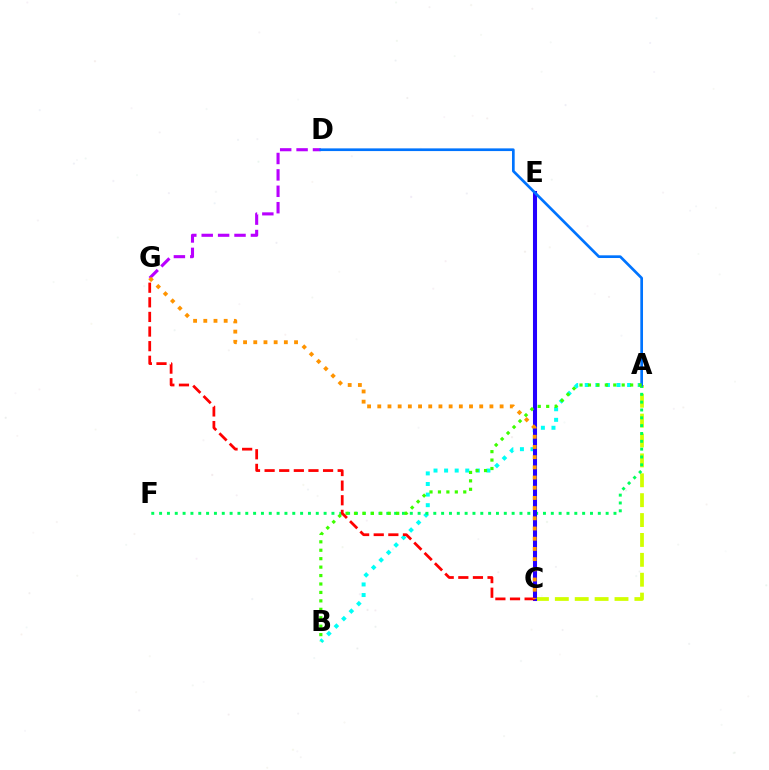{('A', 'B'): [{'color': '#00fff6', 'line_style': 'dotted', 'thickness': 2.88}, {'color': '#3dff00', 'line_style': 'dotted', 'thickness': 2.29}], ('A', 'C'): [{'color': '#d1ff00', 'line_style': 'dashed', 'thickness': 2.7}], ('A', 'F'): [{'color': '#00ff5c', 'line_style': 'dotted', 'thickness': 2.13}], ('C', 'E'): [{'color': '#ff00ac', 'line_style': 'solid', 'thickness': 1.8}, {'color': '#2500ff', 'line_style': 'solid', 'thickness': 2.92}], ('D', 'G'): [{'color': '#b900ff', 'line_style': 'dashed', 'thickness': 2.23}], ('A', 'D'): [{'color': '#0074ff', 'line_style': 'solid', 'thickness': 1.94}], ('C', 'G'): [{'color': '#ff0000', 'line_style': 'dashed', 'thickness': 1.99}, {'color': '#ff9400', 'line_style': 'dotted', 'thickness': 2.77}]}